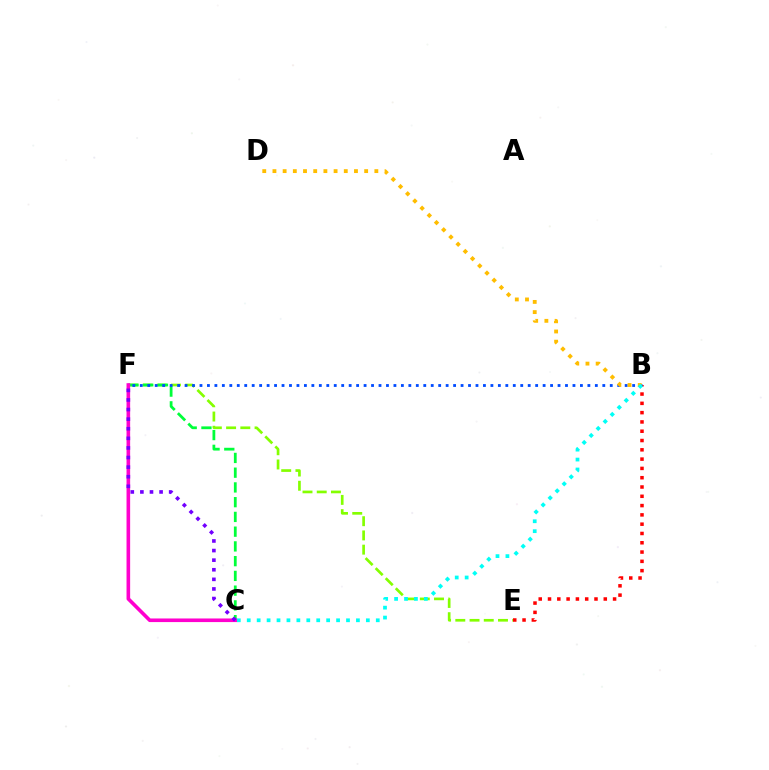{('E', 'F'): [{'color': '#84ff00', 'line_style': 'dashed', 'thickness': 1.93}], ('C', 'F'): [{'color': '#00ff39', 'line_style': 'dashed', 'thickness': 2.0}, {'color': '#ff00cf', 'line_style': 'solid', 'thickness': 2.6}, {'color': '#7200ff', 'line_style': 'dotted', 'thickness': 2.61}], ('B', 'E'): [{'color': '#ff0000', 'line_style': 'dotted', 'thickness': 2.53}], ('B', 'F'): [{'color': '#004bff', 'line_style': 'dotted', 'thickness': 2.03}], ('B', 'D'): [{'color': '#ffbd00', 'line_style': 'dotted', 'thickness': 2.77}], ('B', 'C'): [{'color': '#00fff6', 'line_style': 'dotted', 'thickness': 2.7}]}